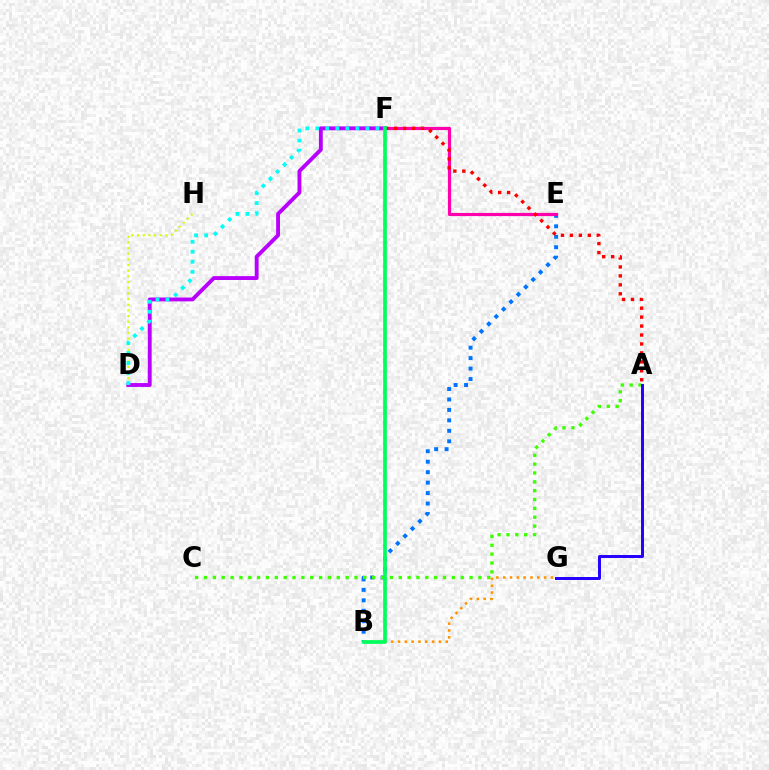{('D', 'H'): [{'color': '#d1ff00', 'line_style': 'dotted', 'thickness': 1.54}], ('B', 'E'): [{'color': '#0074ff', 'line_style': 'dotted', 'thickness': 2.84}], ('E', 'F'): [{'color': '#ff00ac', 'line_style': 'solid', 'thickness': 2.3}], ('A', 'F'): [{'color': '#ff0000', 'line_style': 'dotted', 'thickness': 2.43}], ('D', 'F'): [{'color': '#b900ff', 'line_style': 'solid', 'thickness': 2.78}, {'color': '#00fff6', 'line_style': 'dotted', 'thickness': 2.72}], ('A', 'C'): [{'color': '#3dff00', 'line_style': 'dotted', 'thickness': 2.41}], ('A', 'G'): [{'color': '#2500ff', 'line_style': 'solid', 'thickness': 2.13}], ('B', 'G'): [{'color': '#ff9400', 'line_style': 'dotted', 'thickness': 1.85}], ('B', 'F'): [{'color': '#00ff5c', 'line_style': 'solid', 'thickness': 2.66}]}